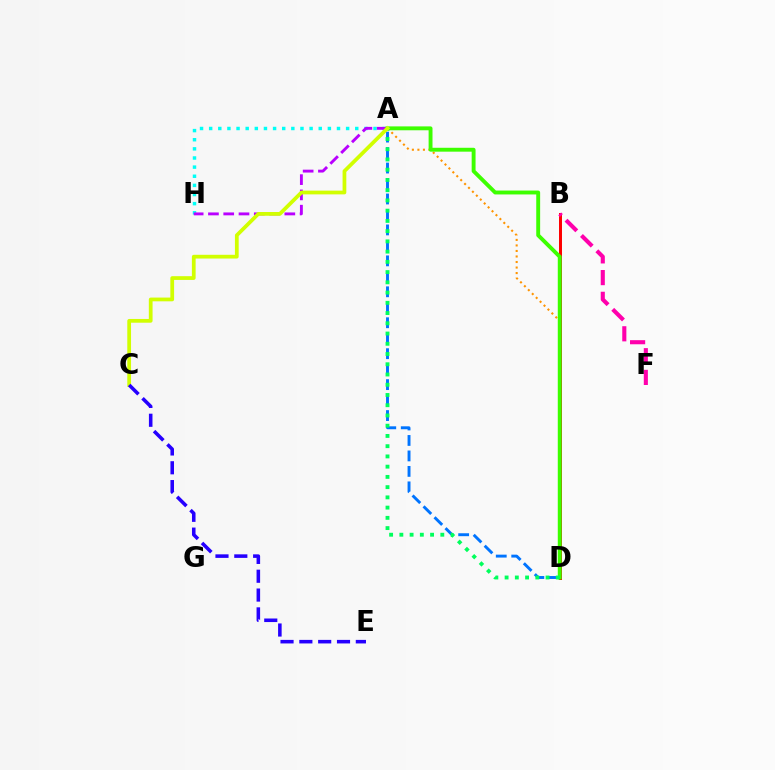{('B', 'D'): [{'color': '#ff0000', 'line_style': 'solid', 'thickness': 2.14}], ('A', 'D'): [{'color': '#0074ff', 'line_style': 'dashed', 'thickness': 2.1}, {'color': '#ff9400', 'line_style': 'dotted', 'thickness': 1.5}, {'color': '#3dff00', 'line_style': 'solid', 'thickness': 2.8}, {'color': '#00ff5c', 'line_style': 'dotted', 'thickness': 2.78}], ('A', 'H'): [{'color': '#00fff6', 'line_style': 'dotted', 'thickness': 2.48}, {'color': '#b900ff', 'line_style': 'dashed', 'thickness': 2.08}], ('B', 'F'): [{'color': '#ff00ac', 'line_style': 'dashed', 'thickness': 2.95}], ('A', 'C'): [{'color': '#d1ff00', 'line_style': 'solid', 'thickness': 2.7}], ('C', 'E'): [{'color': '#2500ff', 'line_style': 'dashed', 'thickness': 2.56}]}